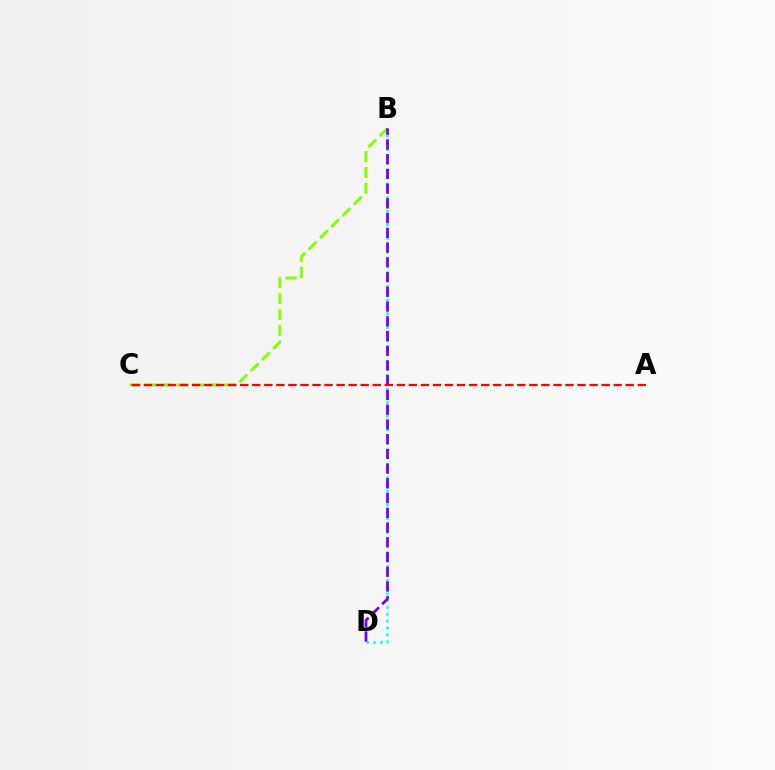{('B', 'D'): [{'color': '#00fff6', 'line_style': 'dotted', 'thickness': 1.86}, {'color': '#7200ff', 'line_style': 'dashed', 'thickness': 2.0}], ('B', 'C'): [{'color': '#84ff00', 'line_style': 'dashed', 'thickness': 2.15}], ('A', 'C'): [{'color': '#ff0000', 'line_style': 'dashed', 'thickness': 1.64}]}